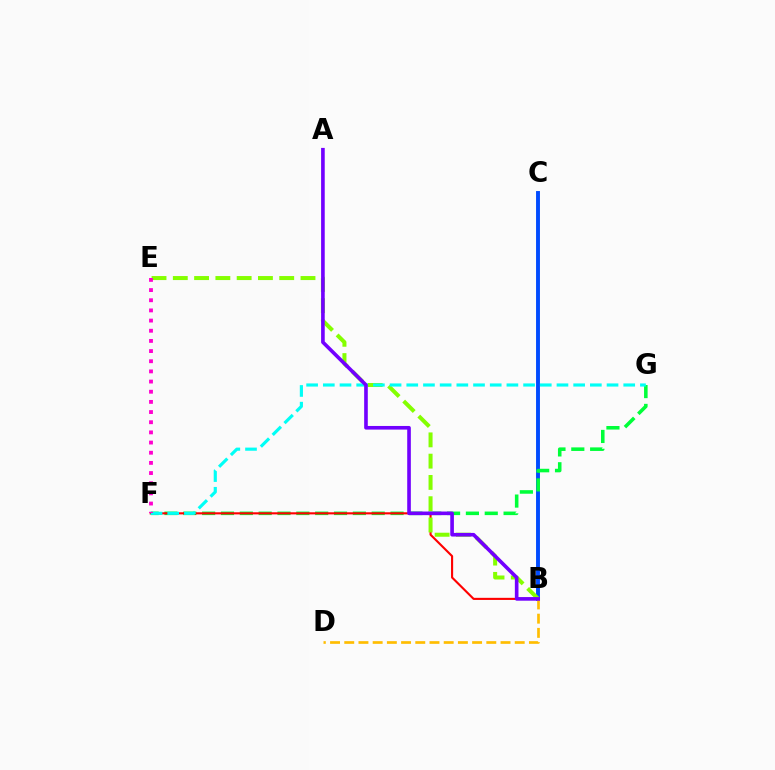{('B', 'C'): [{'color': '#004bff', 'line_style': 'solid', 'thickness': 2.81}], ('B', 'D'): [{'color': '#ffbd00', 'line_style': 'dashed', 'thickness': 1.93}], ('F', 'G'): [{'color': '#00ff39', 'line_style': 'dashed', 'thickness': 2.56}, {'color': '#00fff6', 'line_style': 'dashed', 'thickness': 2.27}], ('B', 'F'): [{'color': '#ff0000', 'line_style': 'solid', 'thickness': 1.52}], ('B', 'E'): [{'color': '#84ff00', 'line_style': 'dashed', 'thickness': 2.89}], ('E', 'F'): [{'color': '#ff00cf', 'line_style': 'dotted', 'thickness': 2.76}], ('A', 'B'): [{'color': '#7200ff', 'line_style': 'solid', 'thickness': 2.61}]}